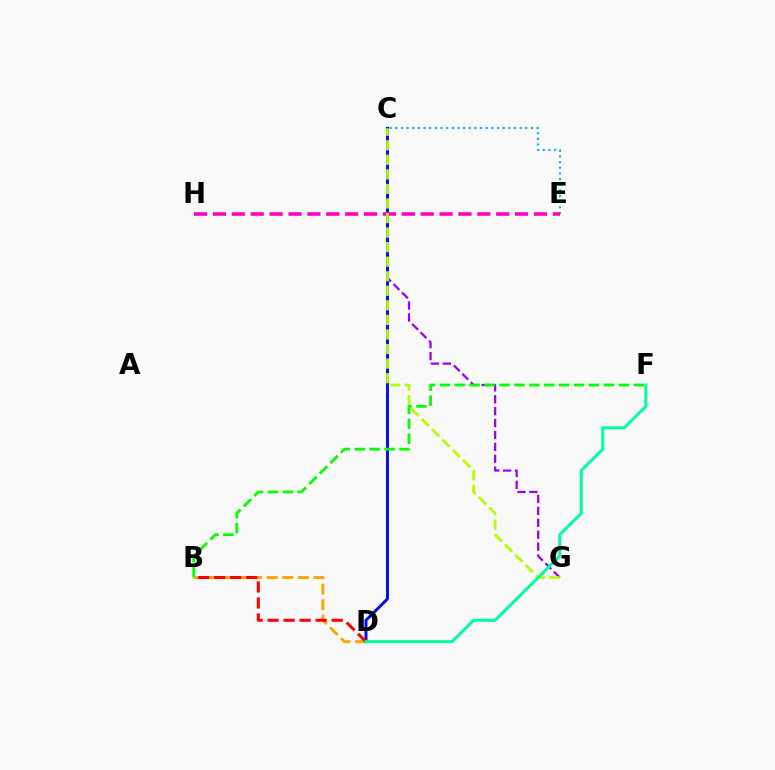{('C', 'G'): [{'color': '#9b00ff', 'line_style': 'dashed', 'thickness': 1.62}, {'color': '#b3ff00', 'line_style': 'dashed', 'thickness': 1.98}], ('B', 'D'): [{'color': '#ffa500', 'line_style': 'dashed', 'thickness': 2.11}, {'color': '#ff0000', 'line_style': 'dashed', 'thickness': 2.18}], ('C', 'D'): [{'color': '#0010ff', 'line_style': 'solid', 'thickness': 2.13}], ('C', 'E'): [{'color': '#00b5ff', 'line_style': 'dotted', 'thickness': 1.54}], ('E', 'H'): [{'color': '#ff00bd', 'line_style': 'dashed', 'thickness': 2.57}], ('B', 'F'): [{'color': '#08ff00', 'line_style': 'dashed', 'thickness': 2.03}], ('D', 'F'): [{'color': '#00ff9d', 'line_style': 'solid', 'thickness': 2.17}]}